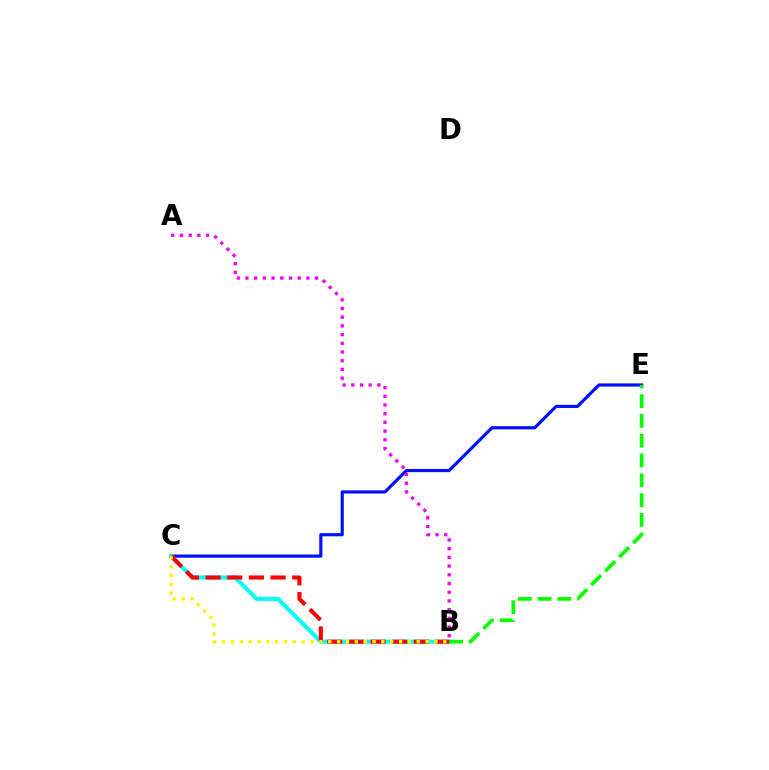{('C', 'E'): [{'color': '#0010ff', 'line_style': 'solid', 'thickness': 2.28}], ('B', 'C'): [{'color': '#00fff6', 'line_style': 'solid', 'thickness': 2.96}, {'color': '#ff0000', 'line_style': 'dashed', 'thickness': 2.94}, {'color': '#fcf500', 'line_style': 'dotted', 'thickness': 2.4}], ('B', 'E'): [{'color': '#08ff00', 'line_style': 'dashed', 'thickness': 2.69}], ('A', 'B'): [{'color': '#ee00ff', 'line_style': 'dotted', 'thickness': 2.37}]}